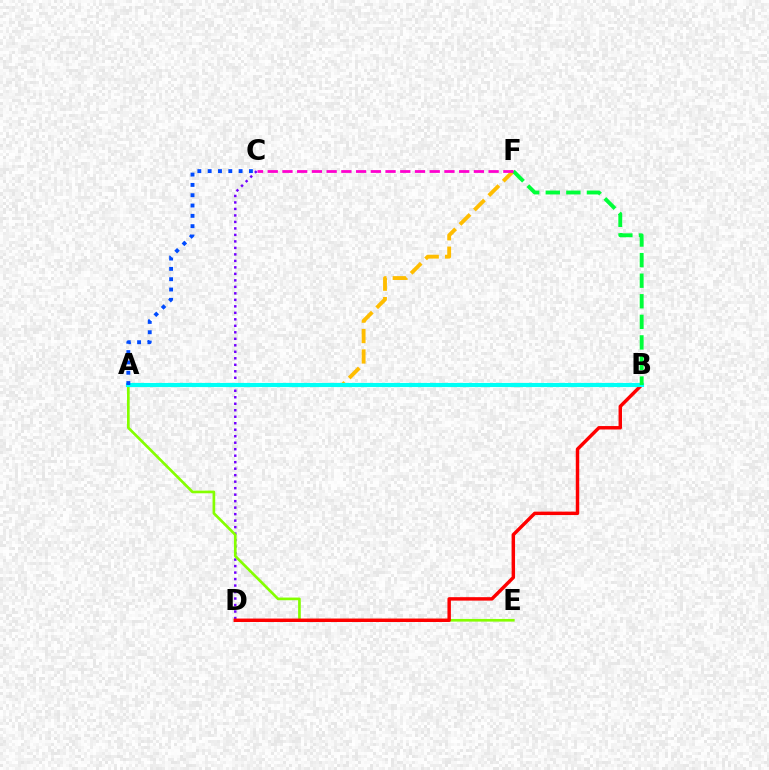{('C', 'D'): [{'color': '#7200ff', 'line_style': 'dotted', 'thickness': 1.76}], ('A', 'E'): [{'color': '#84ff00', 'line_style': 'solid', 'thickness': 1.92}], ('B', 'D'): [{'color': '#ff0000', 'line_style': 'solid', 'thickness': 2.48}], ('A', 'F'): [{'color': '#ffbd00', 'line_style': 'dashed', 'thickness': 2.77}], ('A', 'B'): [{'color': '#00fff6', 'line_style': 'solid', 'thickness': 2.98}], ('A', 'C'): [{'color': '#004bff', 'line_style': 'dotted', 'thickness': 2.8}], ('B', 'F'): [{'color': '#00ff39', 'line_style': 'dashed', 'thickness': 2.79}], ('C', 'F'): [{'color': '#ff00cf', 'line_style': 'dashed', 'thickness': 2.0}]}